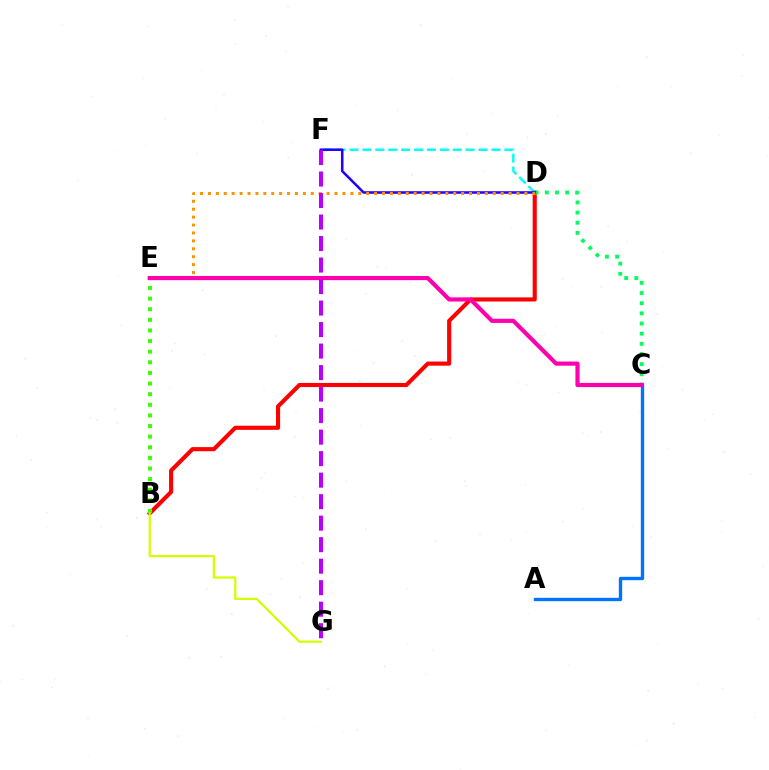{('B', 'D'): [{'color': '#ff0000', 'line_style': 'solid', 'thickness': 2.96}], ('D', 'F'): [{'color': '#00fff6', 'line_style': 'dashed', 'thickness': 1.75}, {'color': '#2500ff', 'line_style': 'solid', 'thickness': 1.84}], ('B', 'E'): [{'color': '#3dff00', 'line_style': 'dotted', 'thickness': 2.89}], ('B', 'G'): [{'color': '#d1ff00', 'line_style': 'solid', 'thickness': 1.59}], ('C', 'D'): [{'color': '#00ff5c', 'line_style': 'dotted', 'thickness': 2.76}], ('A', 'C'): [{'color': '#0074ff', 'line_style': 'solid', 'thickness': 2.41}], ('D', 'E'): [{'color': '#ff9400', 'line_style': 'dotted', 'thickness': 2.15}], ('C', 'E'): [{'color': '#ff00ac', 'line_style': 'solid', 'thickness': 3.0}], ('F', 'G'): [{'color': '#b900ff', 'line_style': 'dashed', 'thickness': 2.92}]}